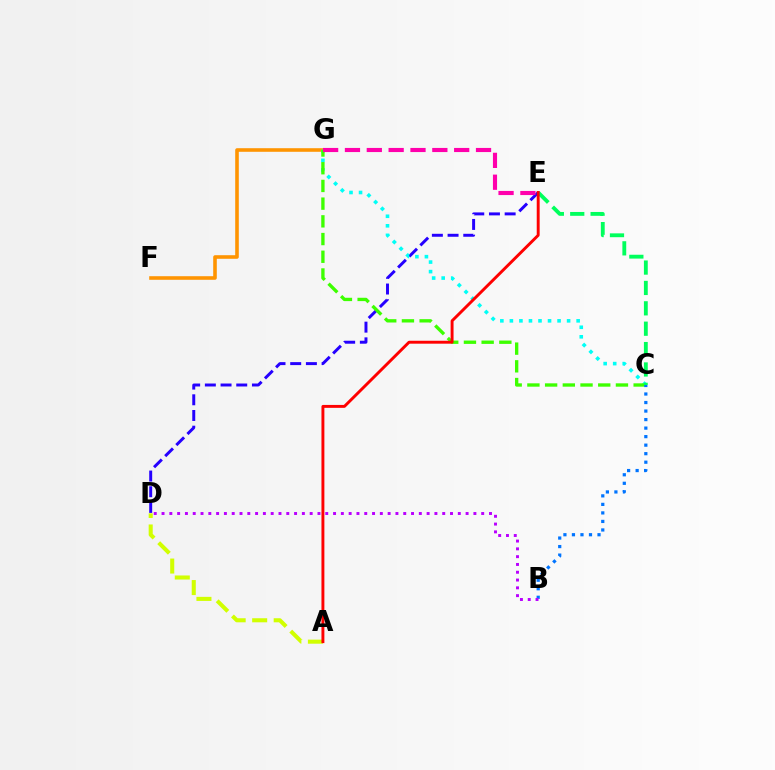{('F', 'G'): [{'color': '#ff9400', 'line_style': 'solid', 'thickness': 2.58}], ('D', 'E'): [{'color': '#2500ff', 'line_style': 'dashed', 'thickness': 2.13}], ('C', 'G'): [{'color': '#00fff6', 'line_style': 'dotted', 'thickness': 2.59}, {'color': '#3dff00', 'line_style': 'dashed', 'thickness': 2.41}], ('C', 'E'): [{'color': '#00ff5c', 'line_style': 'dashed', 'thickness': 2.77}], ('B', 'C'): [{'color': '#0074ff', 'line_style': 'dotted', 'thickness': 2.32}], ('A', 'D'): [{'color': '#d1ff00', 'line_style': 'dashed', 'thickness': 2.92}], ('A', 'E'): [{'color': '#ff0000', 'line_style': 'solid', 'thickness': 2.1}], ('E', 'G'): [{'color': '#ff00ac', 'line_style': 'dashed', 'thickness': 2.97}], ('B', 'D'): [{'color': '#b900ff', 'line_style': 'dotted', 'thickness': 2.12}]}